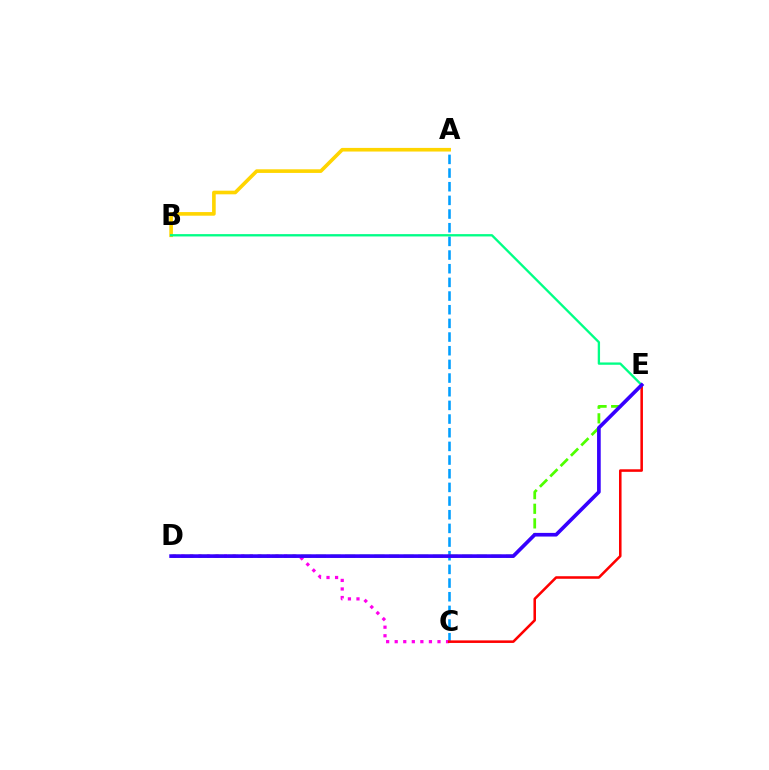{('A', 'C'): [{'color': '#009eff', 'line_style': 'dashed', 'thickness': 1.86}], ('A', 'B'): [{'color': '#ffd500', 'line_style': 'solid', 'thickness': 2.61}], ('C', 'D'): [{'color': '#ff00ed', 'line_style': 'dotted', 'thickness': 2.33}], ('C', 'E'): [{'color': '#ff0000', 'line_style': 'solid', 'thickness': 1.84}], ('D', 'E'): [{'color': '#4fff00', 'line_style': 'dashed', 'thickness': 1.99}, {'color': '#3700ff', 'line_style': 'solid', 'thickness': 2.64}], ('B', 'E'): [{'color': '#00ff86', 'line_style': 'solid', 'thickness': 1.68}]}